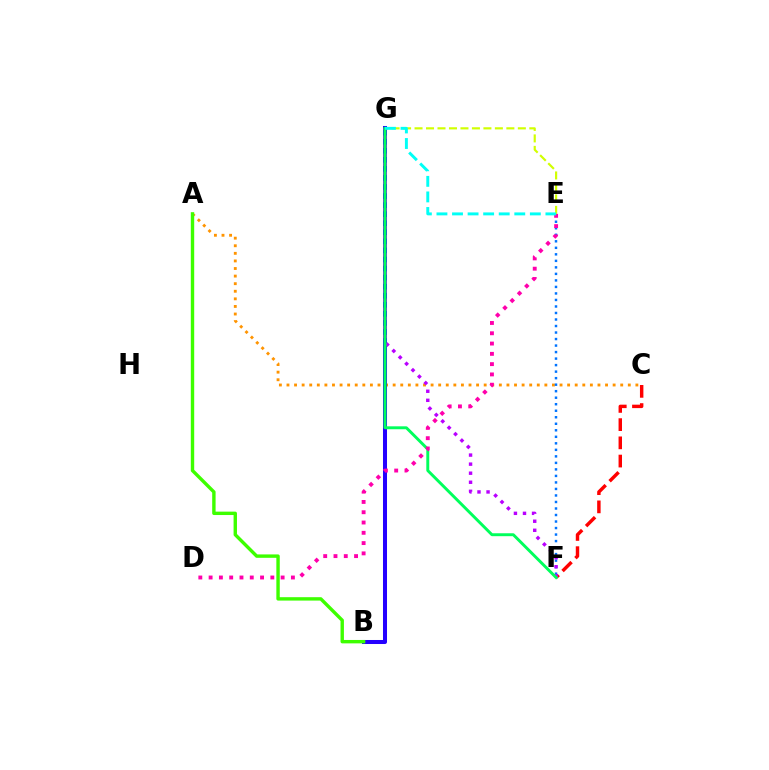{('C', 'F'): [{'color': '#ff0000', 'line_style': 'dashed', 'thickness': 2.48}], ('A', 'C'): [{'color': '#ff9400', 'line_style': 'dotted', 'thickness': 2.06}], ('E', 'G'): [{'color': '#d1ff00', 'line_style': 'dashed', 'thickness': 1.56}, {'color': '#00fff6', 'line_style': 'dashed', 'thickness': 2.11}], ('E', 'F'): [{'color': '#0074ff', 'line_style': 'dotted', 'thickness': 1.77}], ('B', 'G'): [{'color': '#2500ff', 'line_style': 'solid', 'thickness': 2.89}], ('A', 'B'): [{'color': '#3dff00', 'line_style': 'solid', 'thickness': 2.45}], ('F', 'G'): [{'color': '#b900ff', 'line_style': 'dotted', 'thickness': 2.46}, {'color': '#00ff5c', 'line_style': 'solid', 'thickness': 2.11}], ('D', 'E'): [{'color': '#ff00ac', 'line_style': 'dotted', 'thickness': 2.79}]}